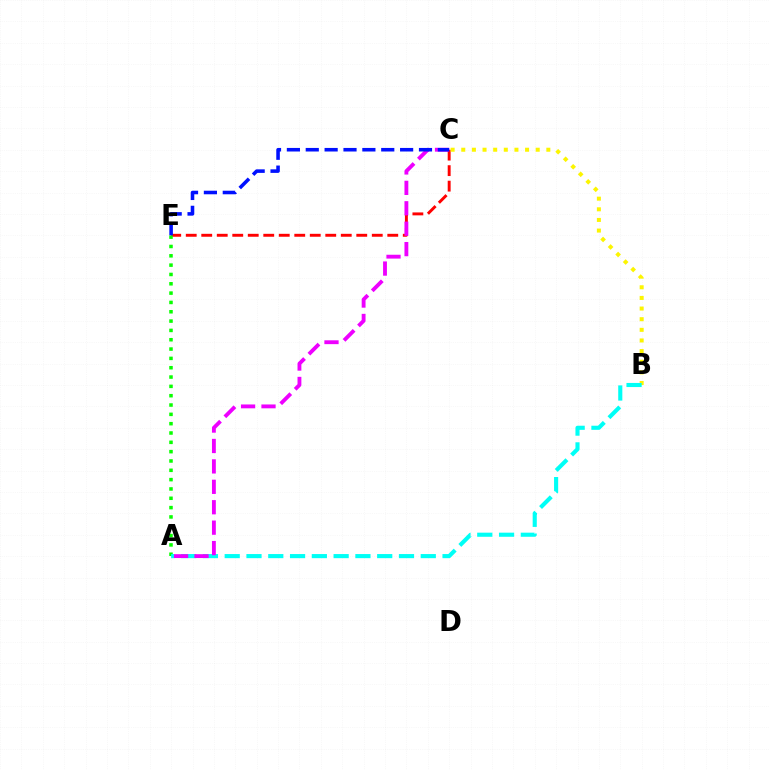{('C', 'E'): [{'color': '#ff0000', 'line_style': 'dashed', 'thickness': 2.11}, {'color': '#0010ff', 'line_style': 'dashed', 'thickness': 2.56}], ('A', 'E'): [{'color': '#08ff00', 'line_style': 'dotted', 'thickness': 2.53}], ('B', 'C'): [{'color': '#fcf500', 'line_style': 'dotted', 'thickness': 2.89}], ('A', 'B'): [{'color': '#00fff6', 'line_style': 'dashed', 'thickness': 2.96}], ('A', 'C'): [{'color': '#ee00ff', 'line_style': 'dashed', 'thickness': 2.77}]}